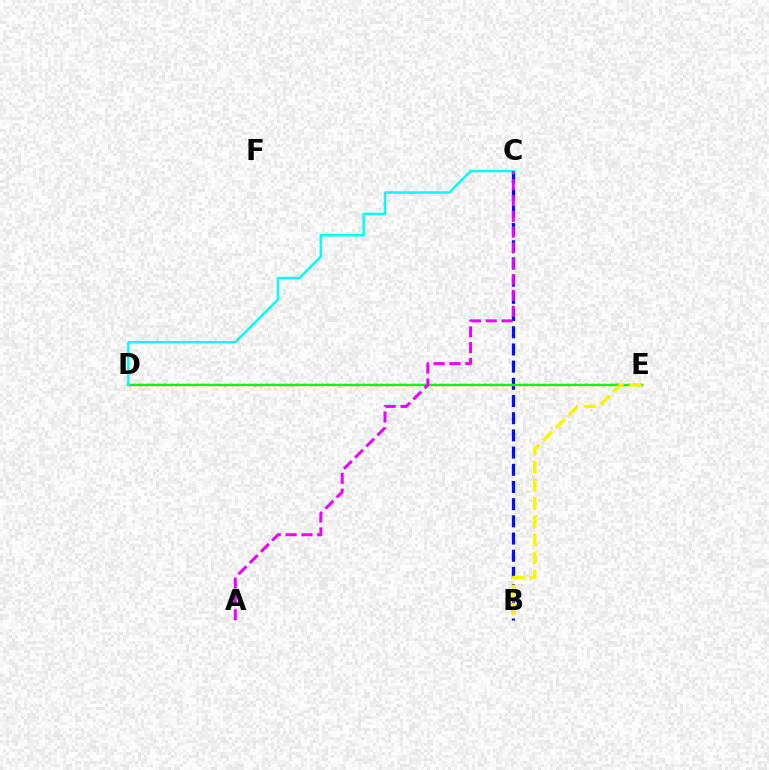{('D', 'E'): [{'color': '#ff0000', 'line_style': 'dotted', 'thickness': 1.64}, {'color': '#08ff00', 'line_style': 'solid', 'thickness': 1.72}], ('B', 'C'): [{'color': '#0010ff', 'line_style': 'dashed', 'thickness': 2.34}], ('C', 'D'): [{'color': '#00fff6', 'line_style': 'solid', 'thickness': 1.77}], ('A', 'C'): [{'color': '#ee00ff', 'line_style': 'dashed', 'thickness': 2.15}], ('B', 'E'): [{'color': '#fcf500', 'line_style': 'dashed', 'thickness': 2.47}]}